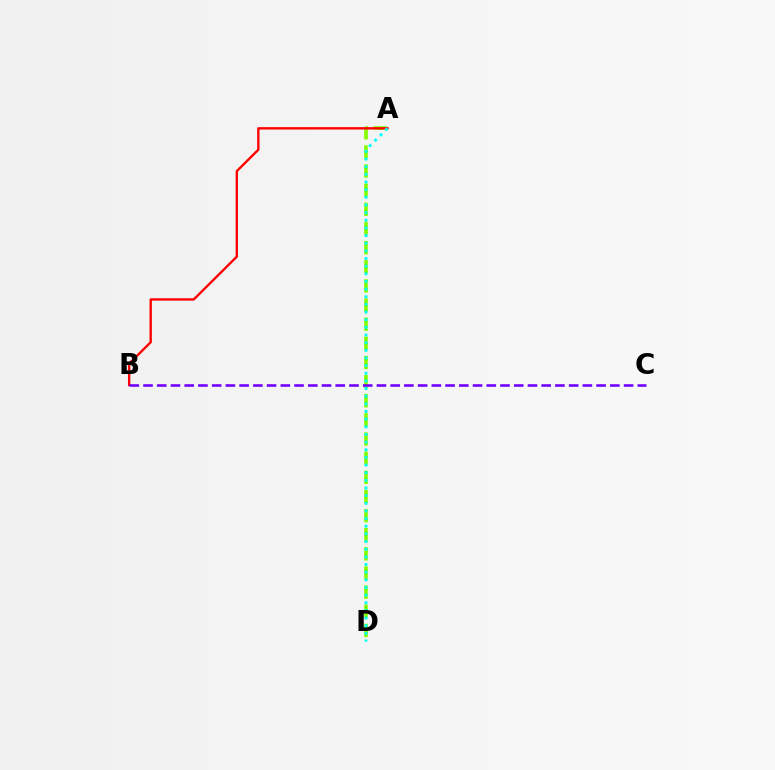{('A', 'D'): [{'color': '#84ff00', 'line_style': 'dashed', 'thickness': 2.6}, {'color': '#00fff6', 'line_style': 'dotted', 'thickness': 2.08}], ('A', 'B'): [{'color': '#ff0000', 'line_style': 'solid', 'thickness': 1.7}], ('B', 'C'): [{'color': '#7200ff', 'line_style': 'dashed', 'thickness': 1.87}]}